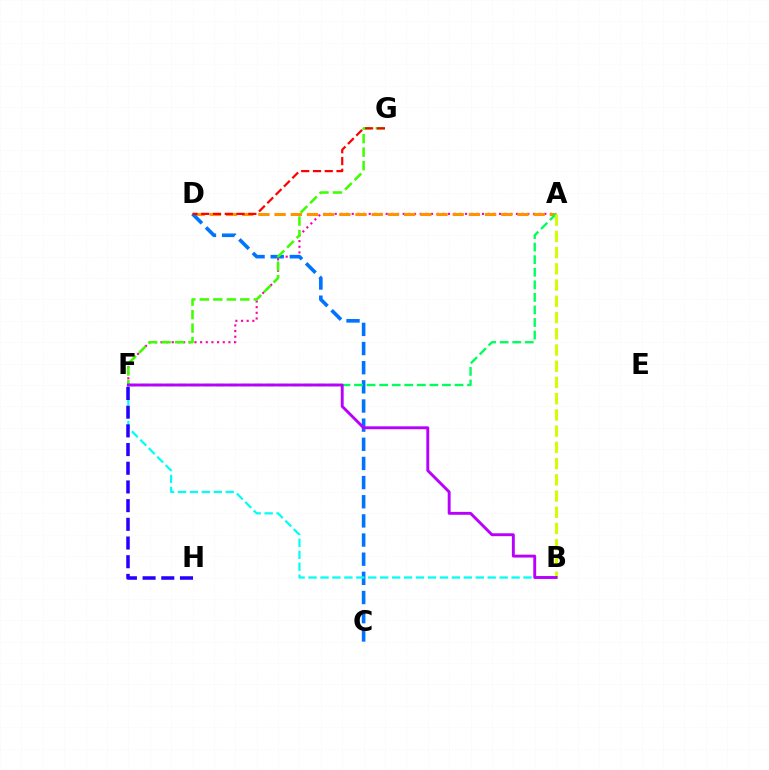{('A', 'F'): [{'color': '#ff00ac', 'line_style': 'dotted', 'thickness': 1.54}, {'color': '#00ff5c', 'line_style': 'dashed', 'thickness': 1.71}], ('A', 'D'): [{'color': '#ff9400', 'line_style': 'dashed', 'thickness': 2.2}], ('C', 'D'): [{'color': '#0074ff', 'line_style': 'dashed', 'thickness': 2.6}], ('B', 'F'): [{'color': '#00fff6', 'line_style': 'dashed', 'thickness': 1.62}, {'color': '#b900ff', 'line_style': 'solid', 'thickness': 2.09}], ('F', 'G'): [{'color': '#3dff00', 'line_style': 'dashed', 'thickness': 1.83}], ('D', 'G'): [{'color': '#ff0000', 'line_style': 'dashed', 'thickness': 1.6}], ('F', 'H'): [{'color': '#2500ff', 'line_style': 'dashed', 'thickness': 2.54}], ('A', 'B'): [{'color': '#d1ff00', 'line_style': 'dashed', 'thickness': 2.2}]}